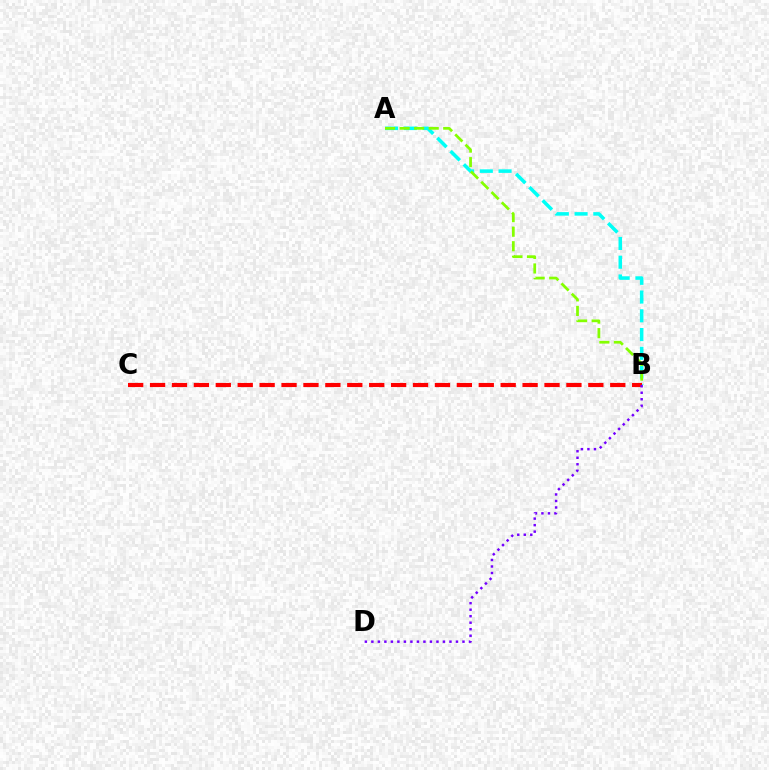{('A', 'B'): [{'color': '#00fff6', 'line_style': 'dashed', 'thickness': 2.55}, {'color': '#84ff00', 'line_style': 'dashed', 'thickness': 1.98}], ('B', 'C'): [{'color': '#ff0000', 'line_style': 'dashed', 'thickness': 2.98}], ('B', 'D'): [{'color': '#7200ff', 'line_style': 'dotted', 'thickness': 1.77}]}